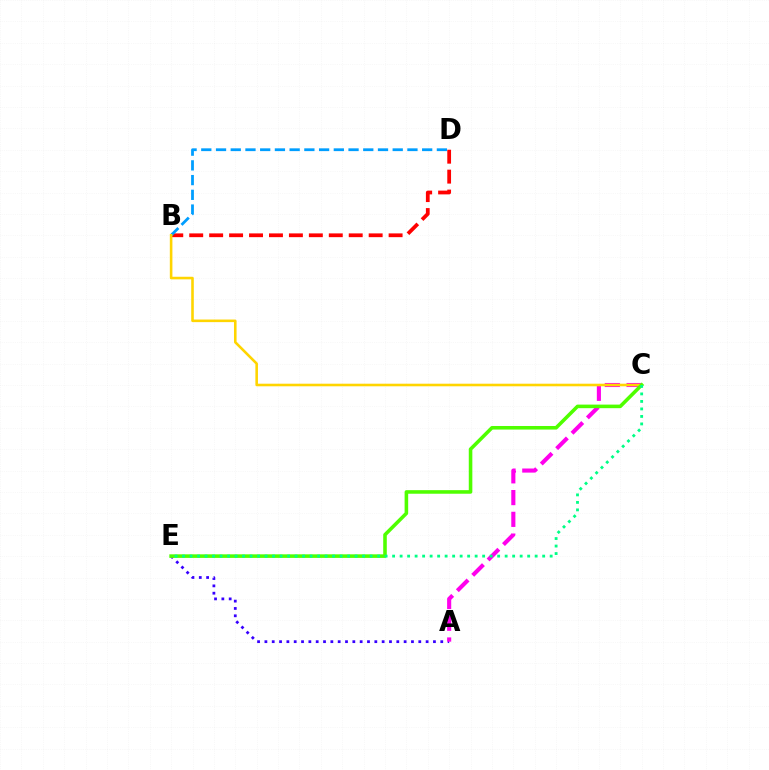{('A', 'E'): [{'color': '#3700ff', 'line_style': 'dotted', 'thickness': 1.99}], ('A', 'C'): [{'color': '#ff00ed', 'line_style': 'dashed', 'thickness': 2.95}], ('B', 'D'): [{'color': '#ff0000', 'line_style': 'dashed', 'thickness': 2.71}, {'color': '#009eff', 'line_style': 'dashed', 'thickness': 2.0}], ('B', 'C'): [{'color': '#ffd500', 'line_style': 'solid', 'thickness': 1.86}], ('C', 'E'): [{'color': '#4fff00', 'line_style': 'solid', 'thickness': 2.57}, {'color': '#00ff86', 'line_style': 'dotted', 'thickness': 2.04}]}